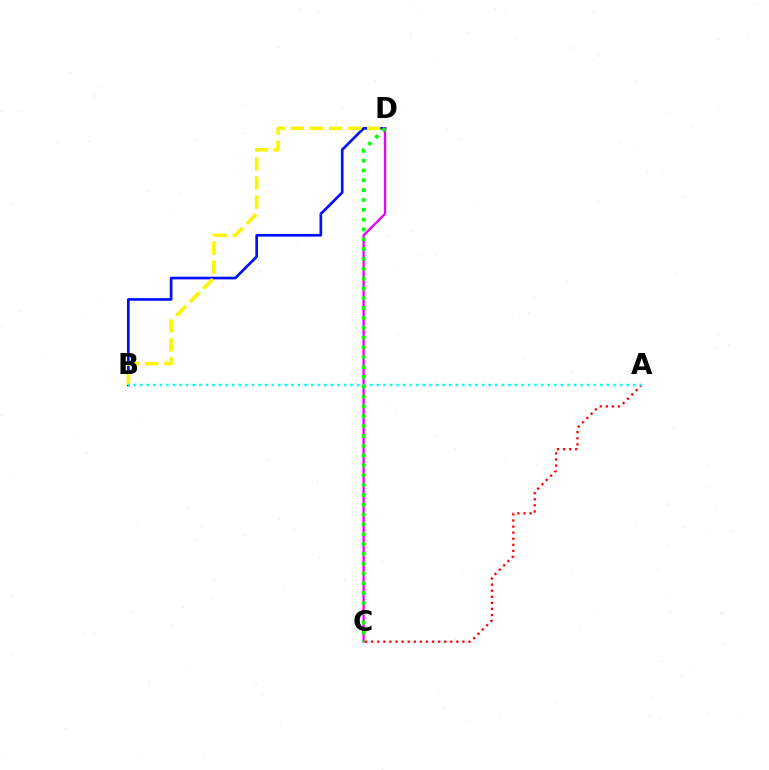{('B', 'D'): [{'color': '#0010ff', 'line_style': 'solid', 'thickness': 1.93}, {'color': '#fcf500', 'line_style': 'dashed', 'thickness': 2.59}], ('C', 'D'): [{'color': '#ee00ff', 'line_style': 'solid', 'thickness': 1.65}, {'color': '#08ff00', 'line_style': 'dotted', 'thickness': 2.67}], ('A', 'C'): [{'color': '#ff0000', 'line_style': 'dotted', 'thickness': 1.65}], ('A', 'B'): [{'color': '#00fff6', 'line_style': 'dotted', 'thickness': 1.79}]}